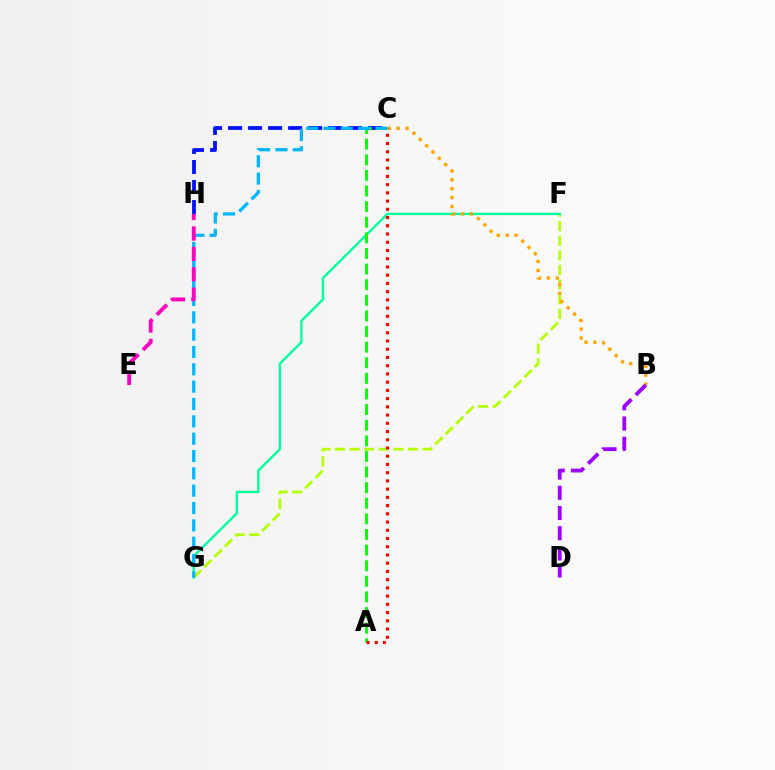{('F', 'G'): [{'color': '#b3ff00', 'line_style': 'dashed', 'thickness': 1.98}, {'color': '#00ff9d', 'line_style': 'solid', 'thickness': 1.73}], ('B', 'C'): [{'color': '#ffa500', 'line_style': 'dotted', 'thickness': 2.42}], ('C', 'H'): [{'color': '#0010ff', 'line_style': 'dashed', 'thickness': 2.72}], ('B', 'D'): [{'color': '#9b00ff', 'line_style': 'dashed', 'thickness': 2.75}], ('A', 'C'): [{'color': '#08ff00', 'line_style': 'dashed', 'thickness': 2.12}, {'color': '#ff0000', 'line_style': 'dotted', 'thickness': 2.24}], ('C', 'G'): [{'color': '#00b5ff', 'line_style': 'dashed', 'thickness': 2.36}], ('E', 'H'): [{'color': '#ff00bd', 'line_style': 'dashed', 'thickness': 2.78}]}